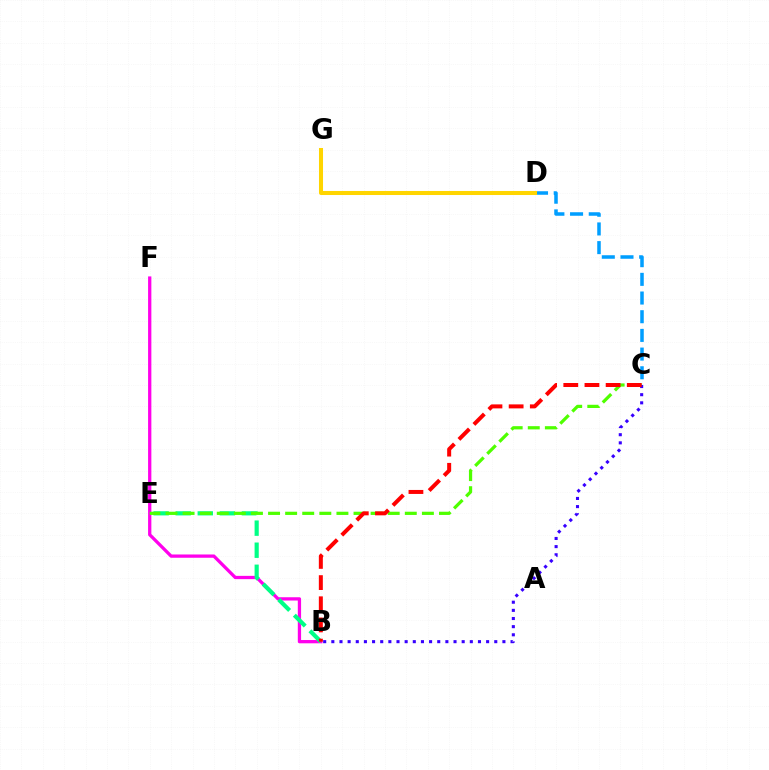{('B', 'F'): [{'color': '#ff00ed', 'line_style': 'solid', 'thickness': 2.36}], ('C', 'D'): [{'color': '#009eff', 'line_style': 'dashed', 'thickness': 2.54}], ('B', 'E'): [{'color': '#00ff86', 'line_style': 'dashed', 'thickness': 3.0}], ('C', 'E'): [{'color': '#4fff00', 'line_style': 'dashed', 'thickness': 2.32}], ('D', 'G'): [{'color': '#ffd500', 'line_style': 'solid', 'thickness': 2.91}], ('B', 'C'): [{'color': '#3700ff', 'line_style': 'dotted', 'thickness': 2.21}, {'color': '#ff0000', 'line_style': 'dashed', 'thickness': 2.88}]}